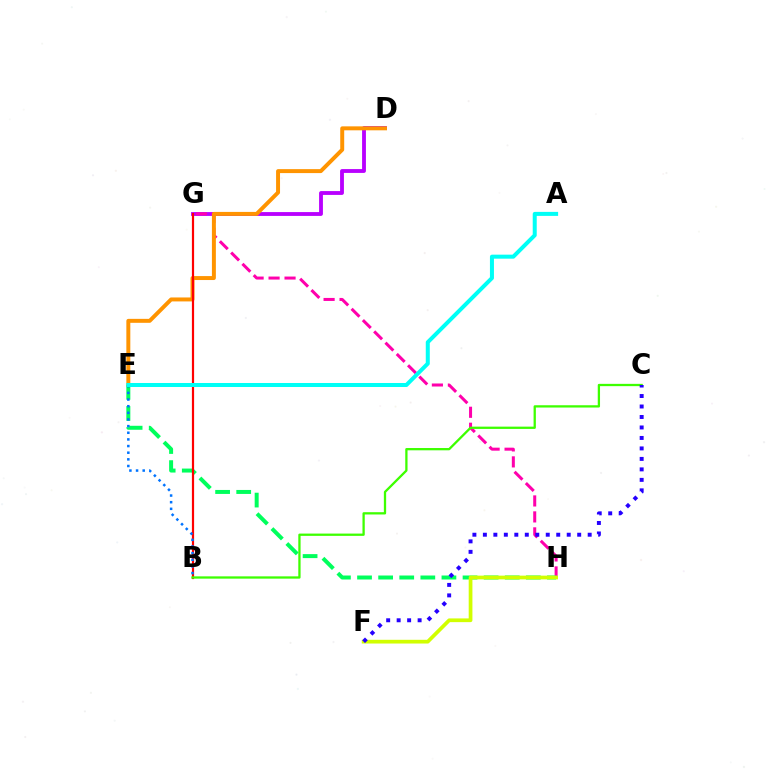{('D', 'G'): [{'color': '#b900ff', 'line_style': 'solid', 'thickness': 2.76}], ('G', 'H'): [{'color': '#ff00ac', 'line_style': 'dashed', 'thickness': 2.17}], ('E', 'H'): [{'color': '#00ff5c', 'line_style': 'dashed', 'thickness': 2.87}], ('D', 'E'): [{'color': '#ff9400', 'line_style': 'solid', 'thickness': 2.85}], ('B', 'G'): [{'color': '#ff0000', 'line_style': 'solid', 'thickness': 1.58}], ('B', 'E'): [{'color': '#0074ff', 'line_style': 'dotted', 'thickness': 1.81}], ('F', 'H'): [{'color': '#d1ff00', 'line_style': 'solid', 'thickness': 2.68}], ('B', 'C'): [{'color': '#3dff00', 'line_style': 'solid', 'thickness': 1.65}], ('C', 'F'): [{'color': '#2500ff', 'line_style': 'dotted', 'thickness': 2.85}], ('A', 'E'): [{'color': '#00fff6', 'line_style': 'solid', 'thickness': 2.89}]}